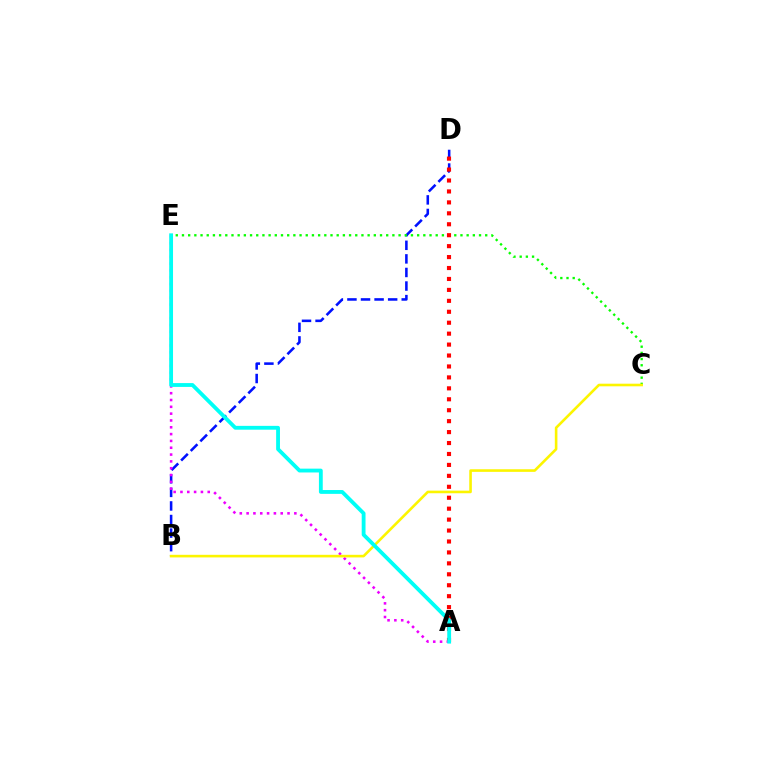{('B', 'D'): [{'color': '#0010ff', 'line_style': 'dashed', 'thickness': 1.84}], ('C', 'E'): [{'color': '#08ff00', 'line_style': 'dotted', 'thickness': 1.68}], ('A', 'D'): [{'color': '#ff0000', 'line_style': 'dotted', 'thickness': 2.97}], ('A', 'E'): [{'color': '#ee00ff', 'line_style': 'dotted', 'thickness': 1.85}, {'color': '#00fff6', 'line_style': 'solid', 'thickness': 2.76}], ('B', 'C'): [{'color': '#fcf500', 'line_style': 'solid', 'thickness': 1.87}]}